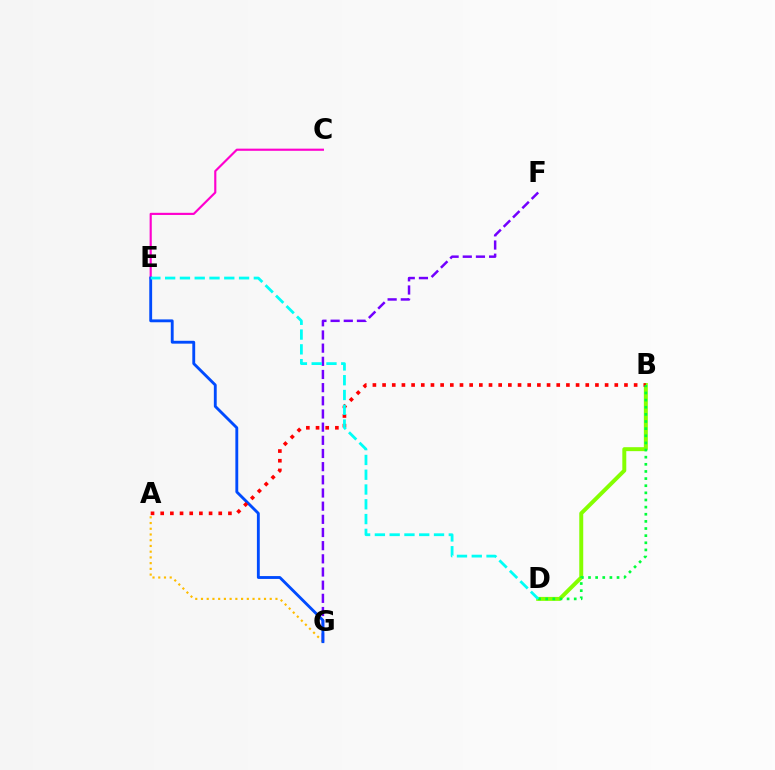{('F', 'G'): [{'color': '#7200ff', 'line_style': 'dashed', 'thickness': 1.79}], ('A', 'G'): [{'color': '#ffbd00', 'line_style': 'dotted', 'thickness': 1.56}], ('C', 'E'): [{'color': '#ff00cf', 'line_style': 'solid', 'thickness': 1.55}], ('E', 'G'): [{'color': '#004bff', 'line_style': 'solid', 'thickness': 2.06}], ('B', 'D'): [{'color': '#84ff00', 'line_style': 'solid', 'thickness': 2.85}, {'color': '#00ff39', 'line_style': 'dotted', 'thickness': 1.94}], ('A', 'B'): [{'color': '#ff0000', 'line_style': 'dotted', 'thickness': 2.63}], ('D', 'E'): [{'color': '#00fff6', 'line_style': 'dashed', 'thickness': 2.01}]}